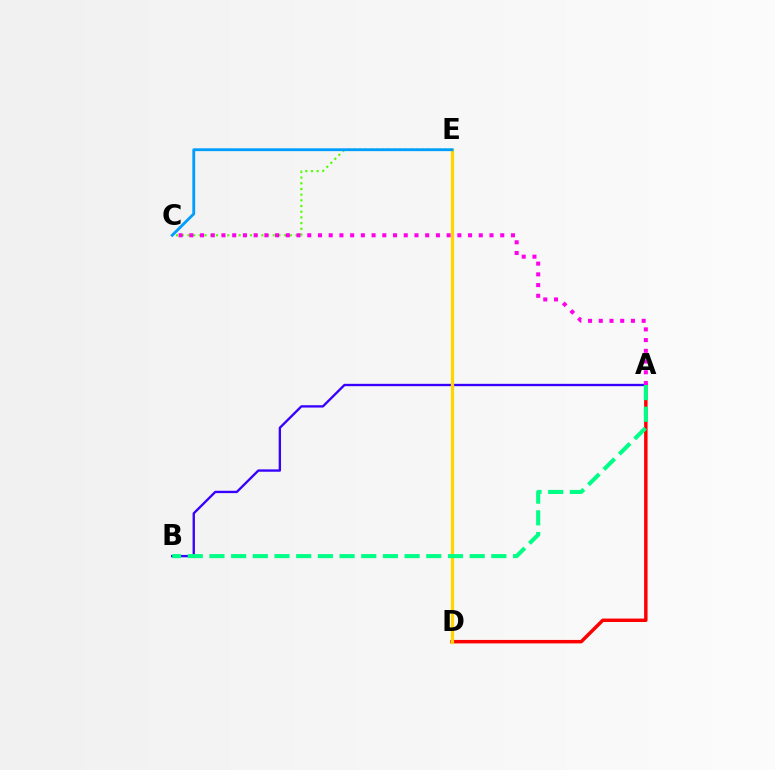{('A', 'D'): [{'color': '#ff0000', 'line_style': 'solid', 'thickness': 2.49}], ('A', 'B'): [{'color': '#3700ff', 'line_style': 'solid', 'thickness': 1.69}, {'color': '#00ff86', 'line_style': 'dashed', 'thickness': 2.95}], ('C', 'E'): [{'color': '#4fff00', 'line_style': 'dotted', 'thickness': 1.55}, {'color': '#009eff', 'line_style': 'solid', 'thickness': 2.04}], ('D', 'E'): [{'color': '#ffd500', 'line_style': 'solid', 'thickness': 2.33}], ('A', 'C'): [{'color': '#ff00ed', 'line_style': 'dotted', 'thickness': 2.91}]}